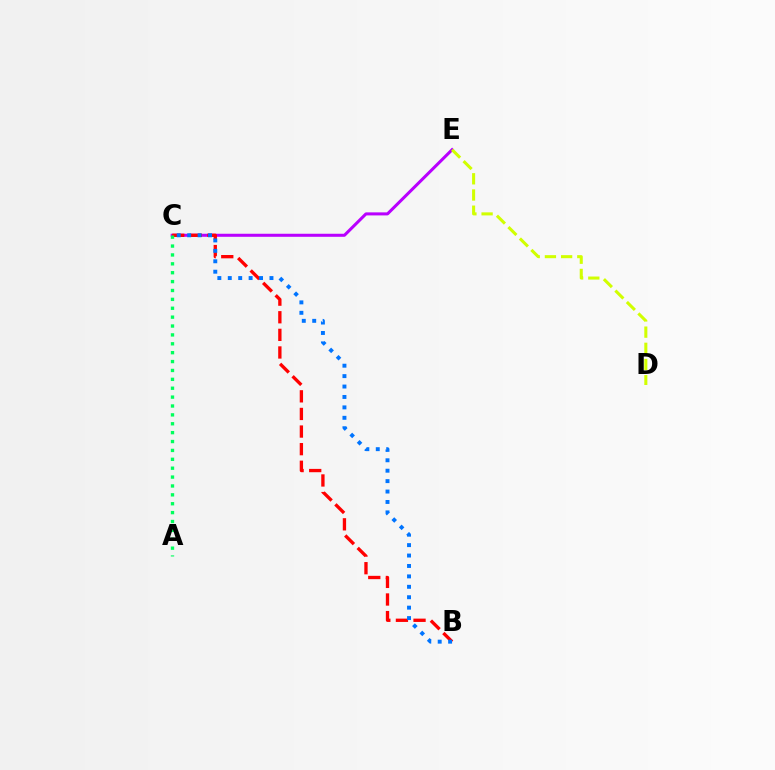{('C', 'E'): [{'color': '#b900ff', 'line_style': 'solid', 'thickness': 2.19}], ('D', 'E'): [{'color': '#d1ff00', 'line_style': 'dashed', 'thickness': 2.2}], ('B', 'C'): [{'color': '#ff0000', 'line_style': 'dashed', 'thickness': 2.39}, {'color': '#0074ff', 'line_style': 'dotted', 'thickness': 2.83}], ('A', 'C'): [{'color': '#00ff5c', 'line_style': 'dotted', 'thickness': 2.41}]}